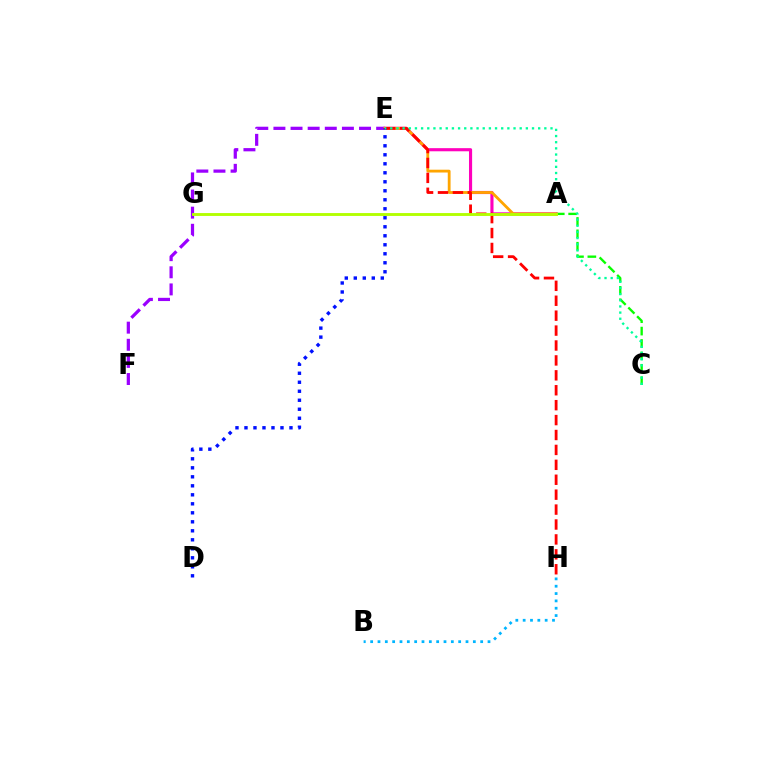{('A', 'E'): [{'color': '#ff00bd', 'line_style': 'solid', 'thickness': 2.25}, {'color': '#ffa500', 'line_style': 'solid', 'thickness': 2.02}], ('E', 'F'): [{'color': '#9b00ff', 'line_style': 'dashed', 'thickness': 2.33}], ('A', 'C'): [{'color': '#08ff00', 'line_style': 'dashed', 'thickness': 1.68}], ('E', 'H'): [{'color': '#ff0000', 'line_style': 'dashed', 'thickness': 2.03}], ('A', 'G'): [{'color': '#b3ff00', 'line_style': 'solid', 'thickness': 2.07}], ('D', 'E'): [{'color': '#0010ff', 'line_style': 'dotted', 'thickness': 2.44}], ('B', 'H'): [{'color': '#00b5ff', 'line_style': 'dotted', 'thickness': 1.99}], ('C', 'E'): [{'color': '#00ff9d', 'line_style': 'dotted', 'thickness': 1.67}]}